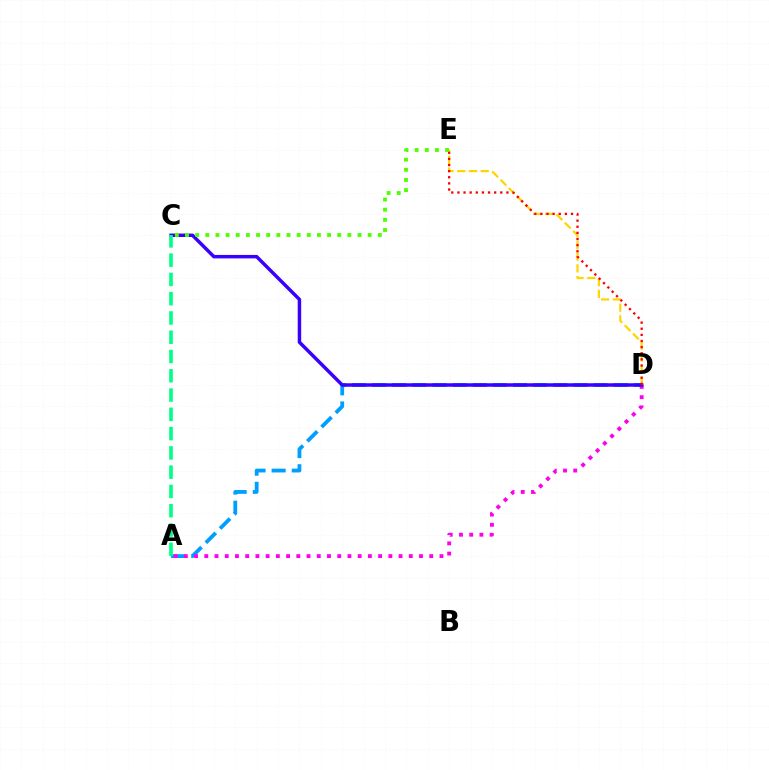{('D', 'E'): [{'color': '#ffd500', 'line_style': 'dashed', 'thickness': 1.59}, {'color': '#ff0000', 'line_style': 'dotted', 'thickness': 1.66}], ('A', 'D'): [{'color': '#009eff', 'line_style': 'dashed', 'thickness': 2.73}, {'color': '#ff00ed', 'line_style': 'dotted', 'thickness': 2.78}], ('C', 'D'): [{'color': '#3700ff', 'line_style': 'solid', 'thickness': 2.5}], ('A', 'C'): [{'color': '#00ff86', 'line_style': 'dashed', 'thickness': 2.62}], ('C', 'E'): [{'color': '#4fff00', 'line_style': 'dotted', 'thickness': 2.76}]}